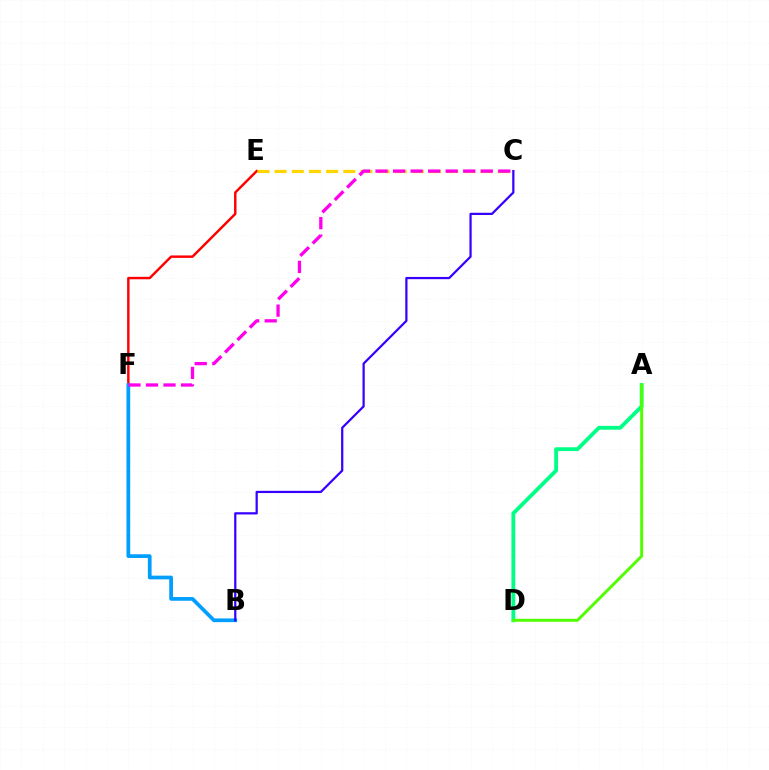{('E', 'F'): [{'color': '#ff0000', 'line_style': 'solid', 'thickness': 1.76}], ('A', 'D'): [{'color': '#00ff86', 'line_style': 'solid', 'thickness': 2.76}, {'color': '#4fff00', 'line_style': 'solid', 'thickness': 2.13}], ('B', 'F'): [{'color': '#009eff', 'line_style': 'solid', 'thickness': 2.68}], ('B', 'C'): [{'color': '#3700ff', 'line_style': 'solid', 'thickness': 1.61}], ('C', 'E'): [{'color': '#ffd500', 'line_style': 'dashed', 'thickness': 2.33}], ('C', 'F'): [{'color': '#ff00ed', 'line_style': 'dashed', 'thickness': 2.38}]}